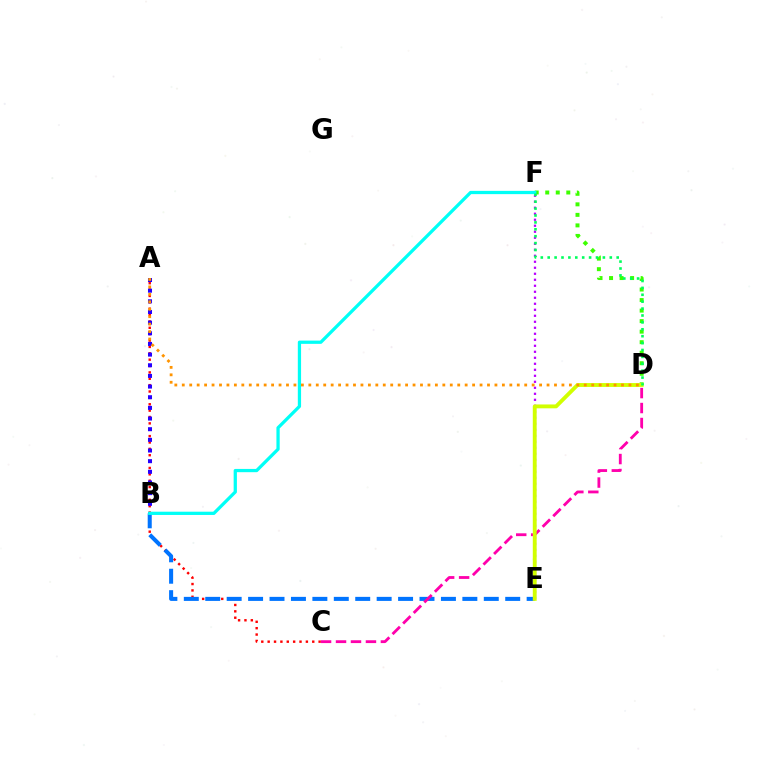{('D', 'F'): [{'color': '#3dff00', 'line_style': 'dotted', 'thickness': 2.86}, {'color': '#00ff5c', 'line_style': 'dotted', 'thickness': 1.87}], ('A', 'C'): [{'color': '#ff0000', 'line_style': 'dotted', 'thickness': 1.73}], ('A', 'B'): [{'color': '#2500ff', 'line_style': 'dotted', 'thickness': 2.9}], ('E', 'F'): [{'color': '#b900ff', 'line_style': 'dotted', 'thickness': 1.63}], ('B', 'E'): [{'color': '#0074ff', 'line_style': 'dashed', 'thickness': 2.91}], ('C', 'D'): [{'color': '#ff00ac', 'line_style': 'dashed', 'thickness': 2.03}], ('B', 'F'): [{'color': '#00fff6', 'line_style': 'solid', 'thickness': 2.35}], ('D', 'E'): [{'color': '#d1ff00', 'line_style': 'solid', 'thickness': 2.78}], ('A', 'D'): [{'color': '#ff9400', 'line_style': 'dotted', 'thickness': 2.02}]}